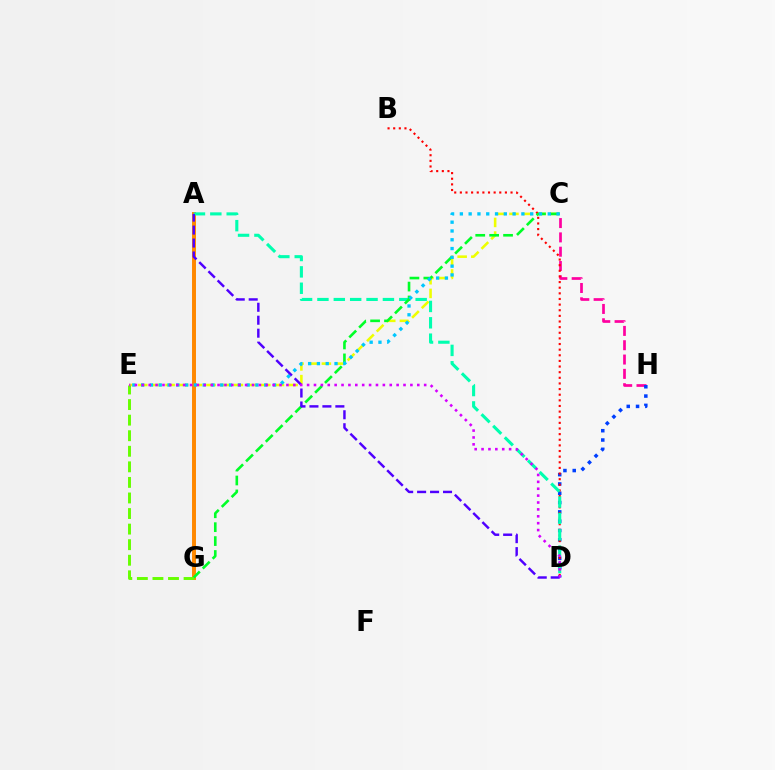{('C', 'E'): [{'color': '#eeff00', 'line_style': 'dashed', 'thickness': 1.86}, {'color': '#00c7ff', 'line_style': 'dotted', 'thickness': 2.39}], ('A', 'G'): [{'color': '#ff8800', 'line_style': 'solid', 'thickness': 2.85}], ('E', 'G'): [{'color': '#66ff00', 'line_style': 'dashed', 'thickness': 2.11}], ('C', 'H'): [{'color': '#ff00a0', 'line_style': 'dashed', 'thickness': 1.95}], ('D', 'H'): [{'color': '#003fff', 'line_style': 'dotted', 'thickness': 2.53}], ('B', 'D'): [{'color': '#ff0000', 'line_style': 'dotted', 'thickness': 1.53}], ('A', 'D'): [{'color': '#00ffaf', 'line_style': 'dashed', 'thickness': 2.22}, {'color': '#4f00ff', 'line_style': 'dashed', 'thickness': 1.76}], ('C', 'G'): [{'color': '#00ff27', 'line_style': 'dashed', 'thickness': 1.89}], ('D', 'E'): [{'color': '#d600ff', 'line_style': 'dotted', 'thickness': 1.87}]}